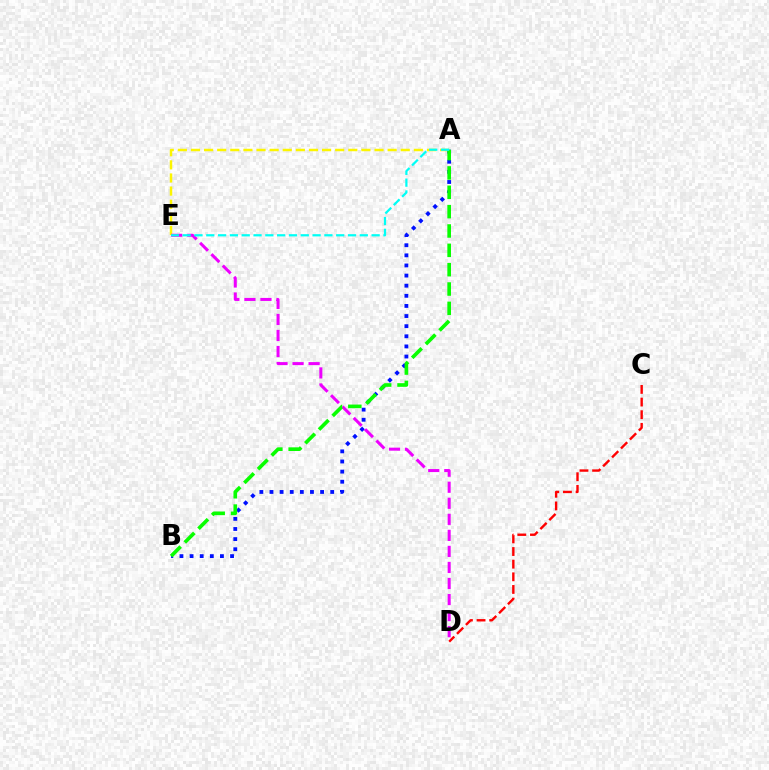{('A', 'B'): [{'color': '#0010ff', 'line_style': 'dotted', 'thickness': 2.75}, {'color': '#08ff00', 'line_style': 'dashed', 'thickness': 2.63}], ('C', 'D'): [{'color': '#ff0000', 'line_style': 'dashed', 'thickness': 1.72}], ('A', 'E'): [{'color': '#fcf500', 'line_style': 'dashed', 'thickness': 1.78}, {'color': '#00fff6', 'line_style': 'dashed', 'thickness': 1.6}], ('D', 'E'): [{'color': '#ee00ff', 'line_style': 'dashed', 'thickness': 2.18}]}